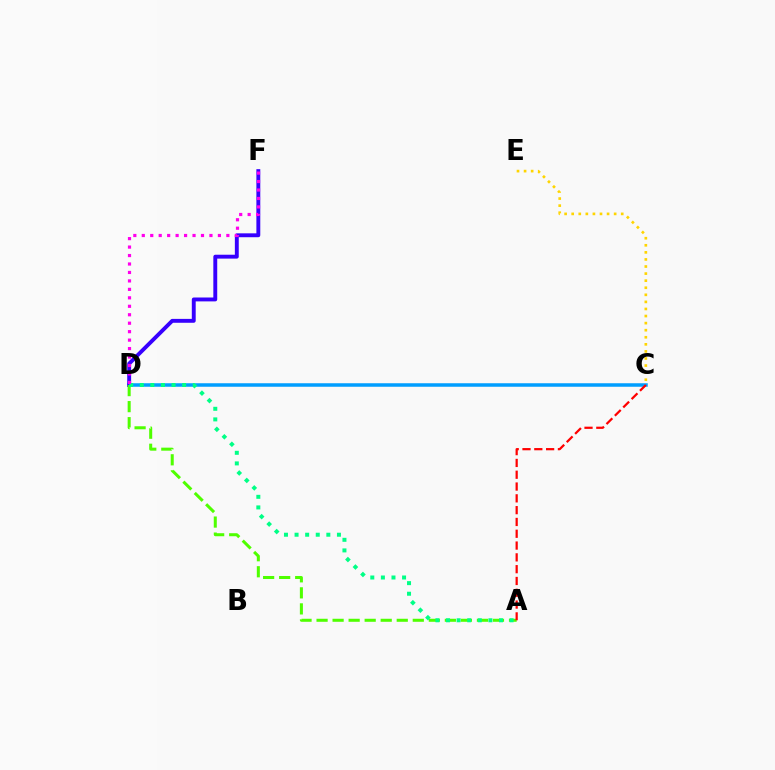{('C', 'D'): [{'color': '#009eff', 'line_style': 'solid', 'thickness': 2.53}], ('D', 'F'): [{'color': '#3700ff', 'line_style': 'solid', 'thickness': 2.8}, {'color': '#ff00ed', 'line_style': 'dotted', 'thickness': 2.3}], ('A', 'D'): [{'color': '#4fff00', 'line_style': 'dashed', 'thickness': 2.18}, {'color': '#00ff86', 'line_style': 'dotted', 'thickness': 2.88}], ('A', 'C'): [{'color': '#ff0000', 'line_style': 'dashed', 'thickness': 1.6}], ('C', 'E'): [{'color': '#ffd500', 'line_style': 'dotted', 'thickness': 1.92}]}